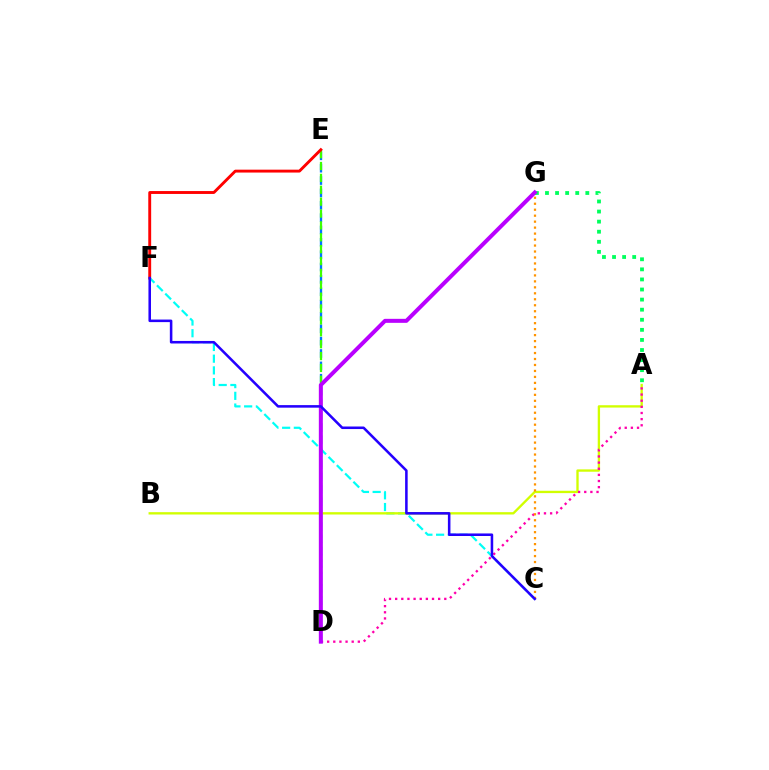{('C', 'F'): [{'color': '#00fff6', 'line_style': 'dashed', 'thickness': 1.59}, {'color': '#2500ff', 'line_style': 'solid', 'thickness': 1.84}], ('D', 'E'): [{'color': '#0074ff', 'line_style': 'dashed', 'thickness': 1.68}, {'color': '#3dff00', 'line_style': 'dashed', 'thickness': 1.61}], ('A', 'B'): [{'color': '#d1ff00', 'line_style': 'solid', 'thickness': 1.69}], ('A', 'G'): [{'color': '#00ff5c', 'line_style': 'dotted', 'thickness': 2.74}], ('A', 'D'): [{'color': '#ff00ac', 'line_style': 'dotted', 'thickness': 1.67}], ('C', 'G'): [{'color': '#ff9400', 'line_style': 'dotted', 'thickness': 1.62}], ('D', 'G'): [{'color': '#b900ff', 'line_style': 'solid', 'thickness': 2.88}], ('E', 'F'): [{'color': '#ff0000', 'line_style': 'solid', 'thickness': 2.08}]}